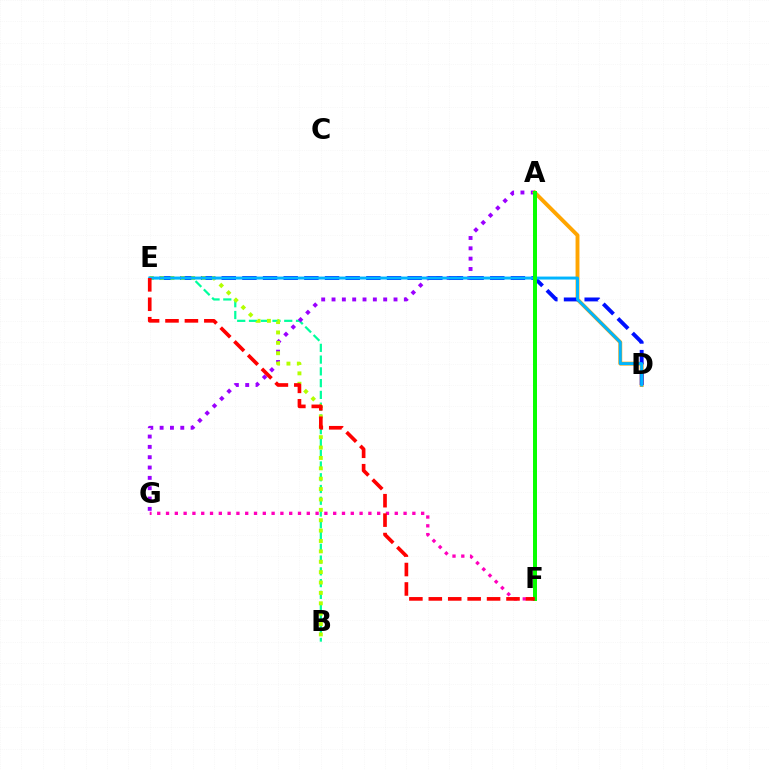{('B', 'E'): [{'color': '#00ff9d', 'line_style': 'dashed', 'thickness': 1.6}, {'color': '#b3ff00', 'line_style': 'dotted', 'thickness': 2.82}], ('A', 'G'): [{'color': '#9b00ff', 'line_style': 'dotted', 'thickness': 2.81}], ('A', 'D'): [{'color': '#ffa500', 'line_style': 'solid', 'thickness': 2.8}], ('D', 'E'): [{'color': '#0010ff', 'line_style': 'dashed', 'thickness': 2.81}, {'color': '#00b5ff', 'line_style': 'solid', 'thickness': 2.13}], ('F', 'G'): [{'color': '#ff00bd', 'line_style': 'dotted', 'thickness': 2.39}], ('A', 'F'): [{'color': '#08ff00', 'line_style': 'solid', 'thickness': 2.87}], ('E', 'F'): [{'color': '#ff0000', 'line_style': 'dashed', 'thickness': 2.64}]}